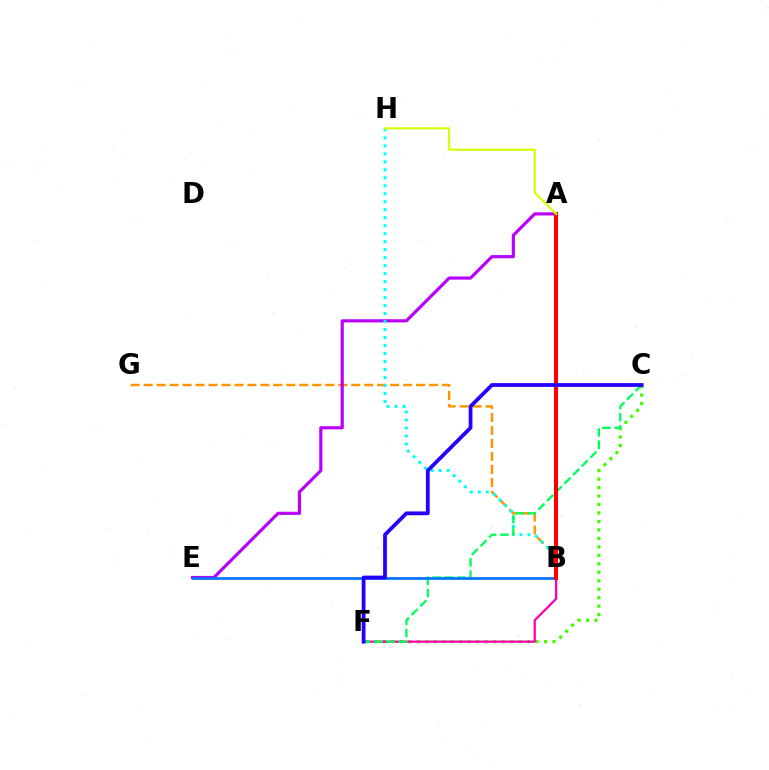{('C', 'F'): [{'color': '#3dff00', 'line_style': 'dotted', 'thickness': 2.3}, {'color': '#00ff5c', 'line_style': 'dashed', 'thickness': 1.66}, {'color': '#2500ff', 'line_style': 'solid', 'thickness': 2.72}], ('B', 'G'): [{'color': '#ff9400', 'line_style': 'dashed', 'thickness': 1.76}], ('B', 'F'): [{'color': '#ff00ac', 'line_style': 'solid', 'thickness': 1.64}], ('A', 'E'): [{'color': '#b900ff', 'line_style': 'solid', 'thickness': 2.28}], ('B', 'H'): [{'color': '#00fff6', 'line_style': 'dotted', 'thickness': 2.17}], ('B', 'E'): [{'color': '#0074ff', 'line_style': 'solid', 'thickness': 1.97}], ('A', 'B'): [{'color': '#ff0000', 'line_style': 'solid', 'thickness': 2.92}], ('A', 'H'): [{'color': '#d1ff00', 'line_style': 'solid', 'thickness': 1.51}]}